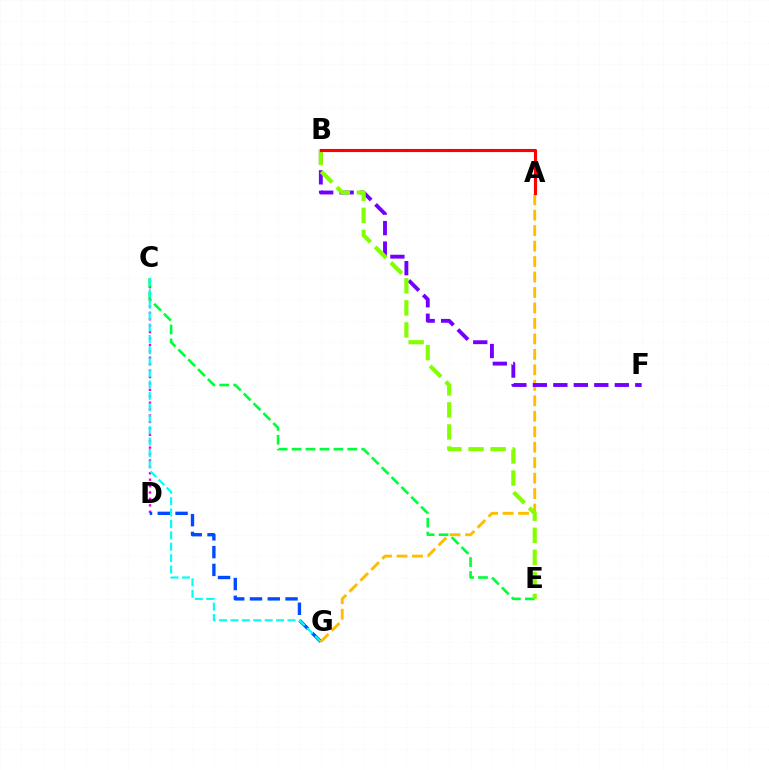{('C', 'D'): [{'color': '#ff00cf', 'line_style': 'dotted', 'thickness': 1.74}], ('D', 'G'): [{'color': '#004bff', 'line_style': 'dashed', 'thickness': 2.41}], ('C', 'E'): [{'color': '#00ff39', 'line_style': 'dashed', 'thickness': 1.89}], ('C', 'G'): [{'color': '#00fff6', 'line_style': 'dashed', 'thickness': 1.55}], ('A', 'G'): [{'color': '#ffbd00', 'line_style': 'dashed', 'thickness': 2.1}], ('B', 'F'): [{'color': '#7200ff', 'line_style': 'dashed', 'thickness': 2.78}], ('B', 'E'): [{'color': '#84ff00', 'line_style': 'dashed', 'thickness': 2.99}], ('A', 'B'): [{'color': '#ff0000', 'line_style': 'solid', 'thickness': 2.24}]}